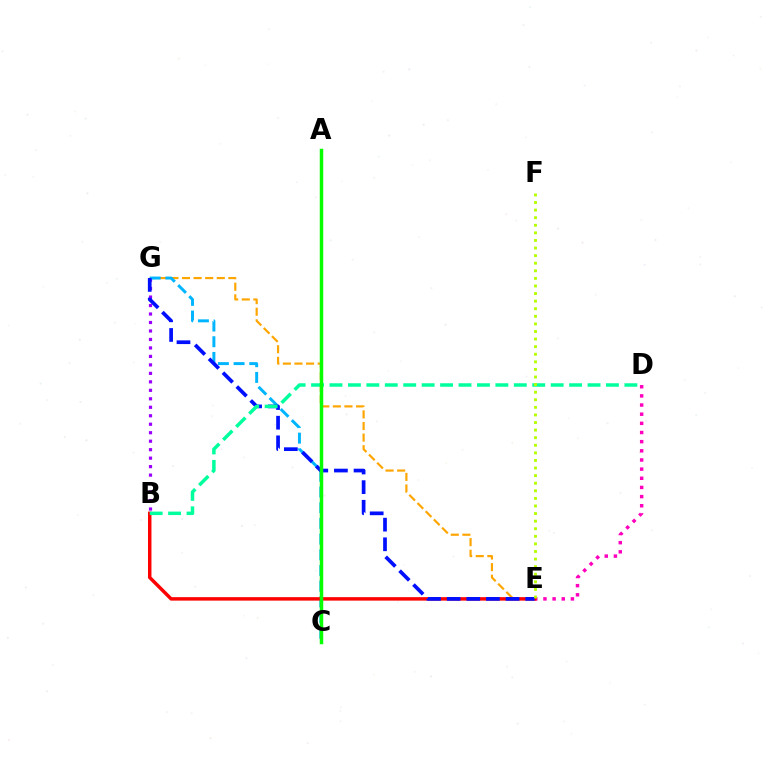{('B', 'G'): [{'color': '#9b00ff', 'line_style': 'dotted', 'thickness': 2.3}], ('E', 'G'): [{'color': '#ffa500', 'line_style': 'dashed', 'thickness': 1.57}, {'color': '#0010ff', 'line_style': 'dashed', 'thickness': 2.67}], ('C', 'G'): [{'color': '#00b5ff', 'line_style': 'dashed', 'thickness': 2.13}], ('D', 'E'): [{'color': '#ff00bd', 'line_style': 'dotted', 'thickness': 2.49}], ('B', 'E'): [{'color': '#ff0000', 'line_style': 'solid', 'thickness': 2.5}], ('B', 'D'): [{'color': '#00ff9d', 'line_style': 'dashed', 'thickness': 2.5}], ('A', 'C'): [{'color': '#08ff00', 'line_style': 'solid', 'thickness': 2.51}], ('E', 'F'): [{'color': '#b3ff00', 'line_style': 'dotted', 'thickness': 2.06}]}